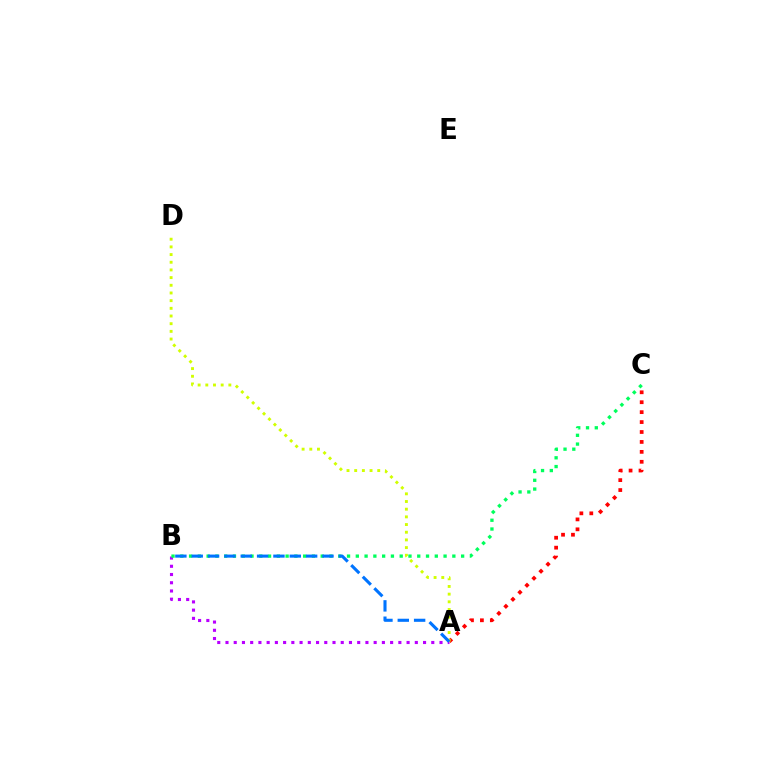{('A', 'C'): [{'color': '#ff0000', 'line_style': 'dotted', 'thickness': 2.7}], ('A', 'B'): [{'color': '#b900ff', 'line_style': 'dotted', 'thickness': 2.24}, {'color': '#0074ff', 'line_style': 'dashed', 'thickness': 2.22}], ('A', 'D'): [{'color': '#d1ff00', 'line_style': 'dotted', 'thickness': 2.09}], ('B', 'C'): [{'color': '#00ff5c', 'line_style': 'dotted', 'thickness': 2.38}]}